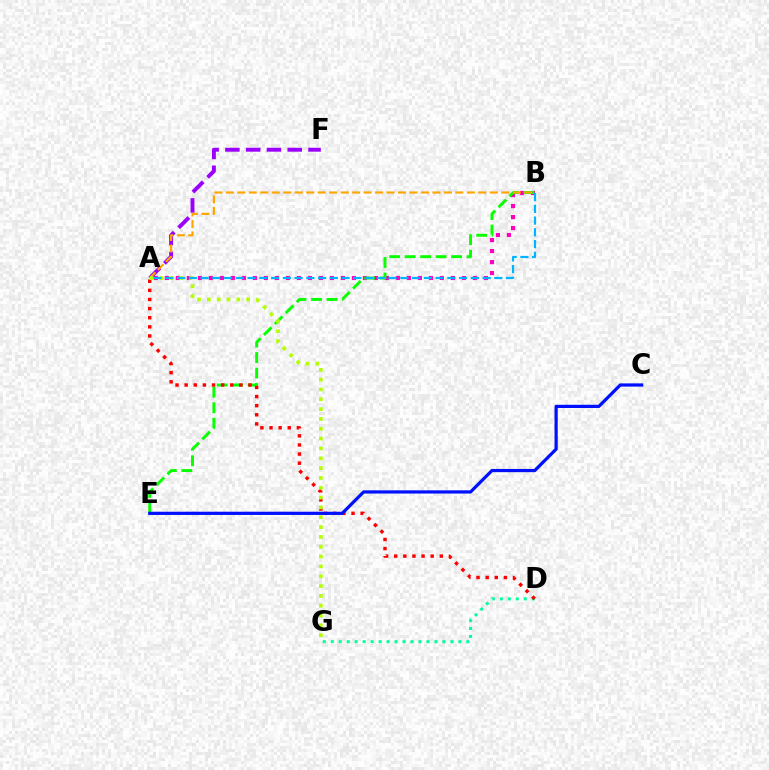{('D', 'G'): [{'color': '#00ff9d', 'line_style': 'dotted', 'thickness': 2.17}], ('A', 'B'): [{'color': '#ff00bd', 'line_style': 'dotted', 'thickness': 2.99}, {'color': '#ffa500', 'line_style': 'dashed', 'thickness': 1.56}, {'color': '#00b5ff', 'line_style': 'dashed', 'thickness': 1.6}], ('B', 'E'): [{'color': '#08ff00', 'line_style': 'dashed', 'thickness': 2.1}], ('A', 'F'): [{'color': '#9b00ff', 'line_style': 'dashed', 'thickness': 2.82}], ('A', 'D'): [{'color': '#ff0000', 'line_style': 'dotted', 'thickness': 2.48}], ('A', 'G'): [{'color': '#b3ff00', 'line_style': 'dotted', 'thickness': 2.67}], ('C', 'E'): [{'color': '#0010ff', 'line_style': 'solid', 'thickness': 2.31}]}